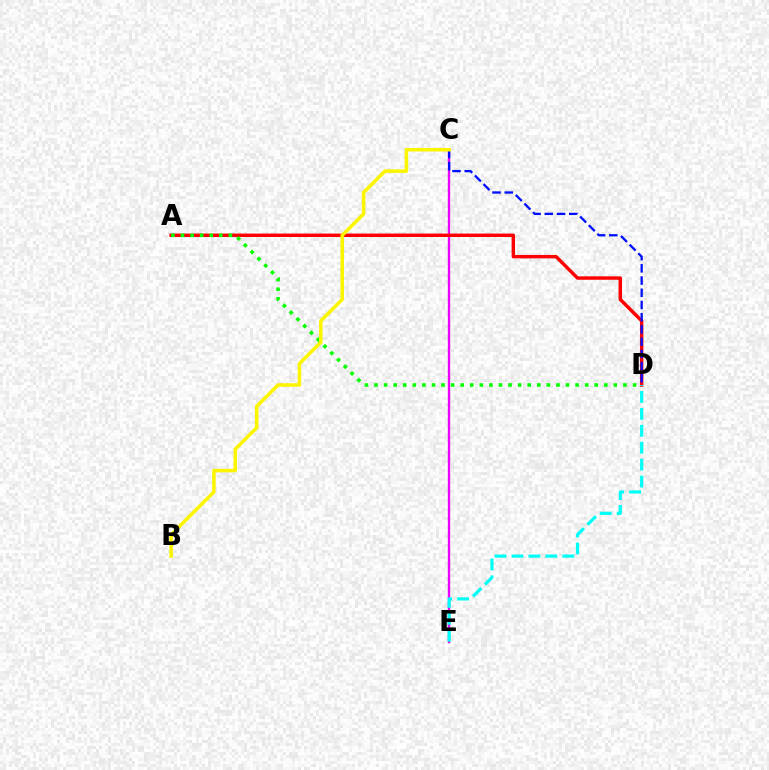{('C', 'E'): [{'color': '#ee00ff', 'line_style': 'solid', 'thickness': 1.69}], ('A', 'D'): [{'color': '#ff0000', 'line_style': 'solid', 'thickness': 2.47}, {'color': '#08ff00', 'line_style': 'dotted', 'thickness': 2.6}], ('C', 'D'): [{'color': '#0010ff', 'line_style': 'dashed', 'thickness': 1.66}], ('D', 'E'): [{'color': '#00fff6', 'line_style': 'dashed', 'thickness': 2.3}], ('B', 'C'): [{'color': '#fcf500', 'line_style': 'solid', 'thickness': 2.53}]}